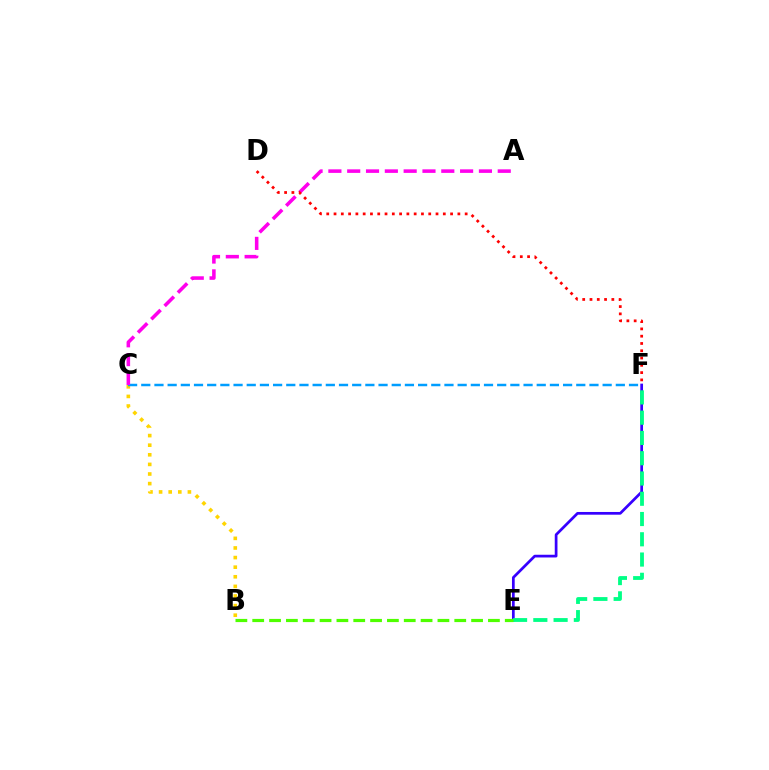{('E', 'F'): [{'color': '#3700ff', 'line_style': 'solid', 'thickness': 1.96}, {'color': '#00ff86', 'line_style': 'dashed', 'thickness': 2.75}], ('B', 'C'): [{'color': '#ffd500', 'line_style': 'dotted', 'thickness': 2.61}], ('C', 'F'): [{'color': '#009eff', 'line_style': 'dashed', 'thickness': 1.79}], ('B', 'E'): [{'color': '#4fff00', 'line_style': 'dashed', 'thickness': 2.29}], ('A', 'C'): [{'color': '#ff00ed', 'line_style': 'dashed', 'thickness': 2.56}], ('D', 'F'): [{'color': '#ff0000', 'line_style': 'dotted', 'thickness': 1.98}]}